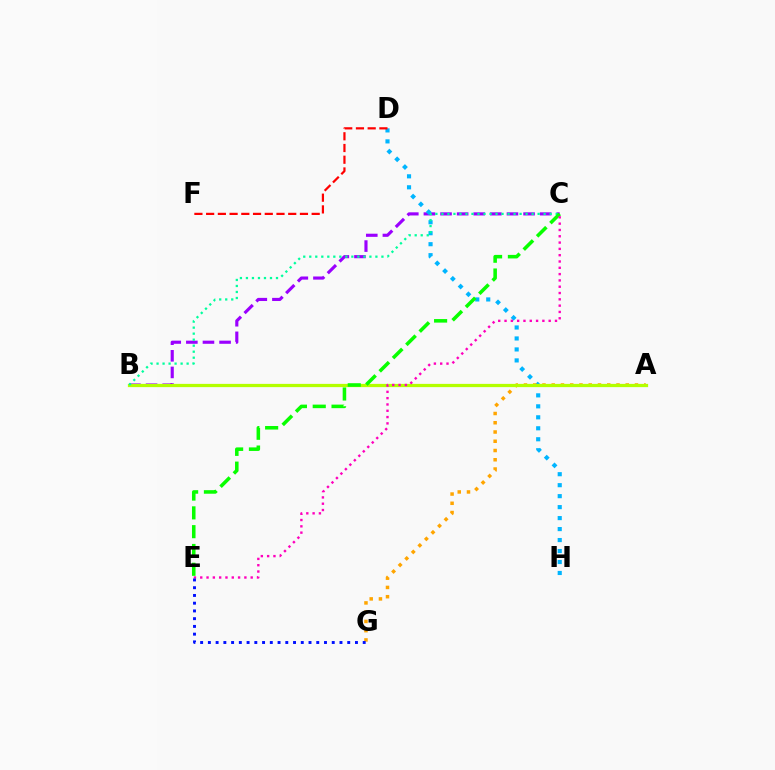{('B', 'C'): [{'color': '#9b00ff', 'line_style': 'dashed', 'thickness': 2.26}, {'color': '#00ff9d', 'line_style': 'dotted', 'thickness': 1.63}], ('D', 'H'): [{'color': '#00b5ff', 'line_style': 'dotted', 'thickness': 2.98}], ('A', 'G'): [{'color': '#ffa500', 'line_style': 'dotted', 'thickness': 2.51}], ('A', 'B'): [{'color': '#b3ff00', 'line_style': 'solid', 'thickness': 2.34}], ('C', 'E'): [{'color': '#08ff00', 'line_style': 'dashed', 'thickness': 2.55}, {'color': '#ff00bd', 'line_style': 'dotted', 'thickness': 1.71}], ('D', 'F'): [{'color': '#ff0000', 'line_style': 'dashed', 'thickness': 1.59}], ('E', 'G'): [{'color': '#0010ff', 'line_style': 'dotted', 'thickness': 2.1}]}